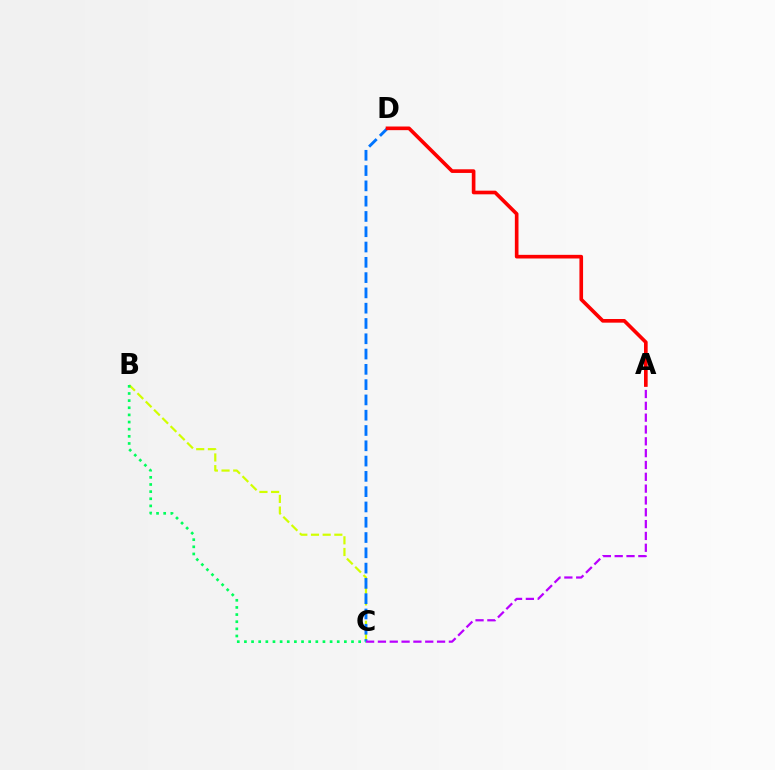{('B', 'C'): [{'color': '#d1ff00', 'line_style': 'dashed', 'thickness': 1.59}, {'color': '#00ff5c', 'line_style': 'dotted', 'thickness': 1.94}], ('C', 'D'): [{'color': '#0074ff', 'line_style': 'dashed', 'thickness': 2.08}], ('A', 'C'): [{'color': '#b900ff', 'line_style': 'dashed', 'thickness': 1.61}], ('A', 'D'): [{'color': '#ff0000', 'line_style': 'solid', 'thickness': 2.63}]}